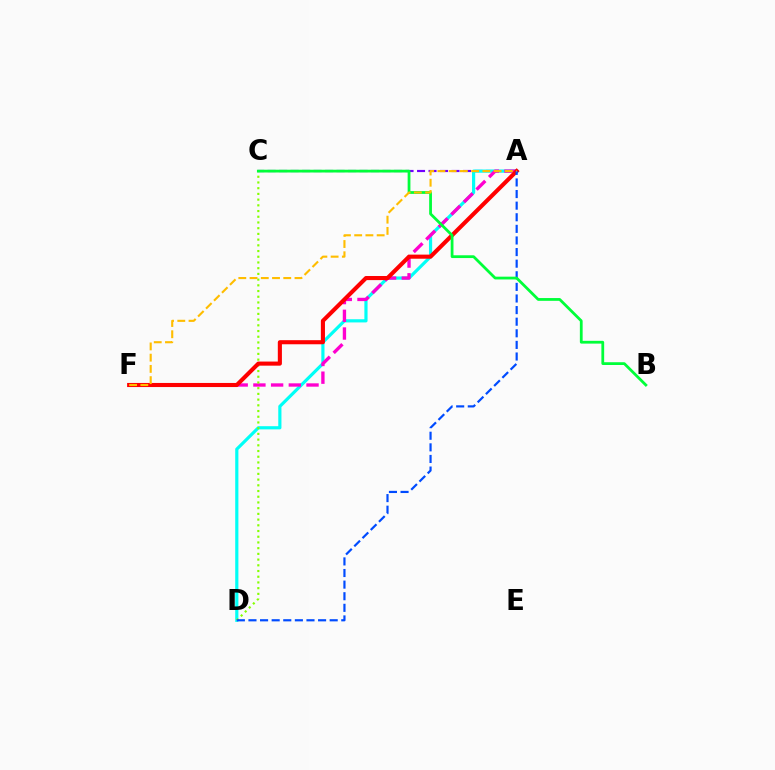{('A', 'C'): [{'color': '#7200ff', 'line_style': 'dashed', 'thickness': 1.56}], ('A', 'D'): [{'color': '#00fff6', 'line_style': 'solid', 'thickness': 2.29}, {'color': '#004bff', 'line_style': 'dashed', 'thickness': 1.58}], ('A', 'F'): [{'color': '#ff00cf', 'line_style': 'dashed', 'thickness': 2.41}, {'color': '#ff0000', 'line_style': 'solid', 'thickness': 2.95}, {'color': '#ffbd00', 'line_style': 'dashed', 'thickness': 1.53}], ('C', 'D'): [{'color': '#84ff00', 'line_style': 'dotted', 'thickness': 1.55}], ('B', 'C'): [{'color': '#00ff39', 'line_style': 'solid', 'thickness': 2.0}]}